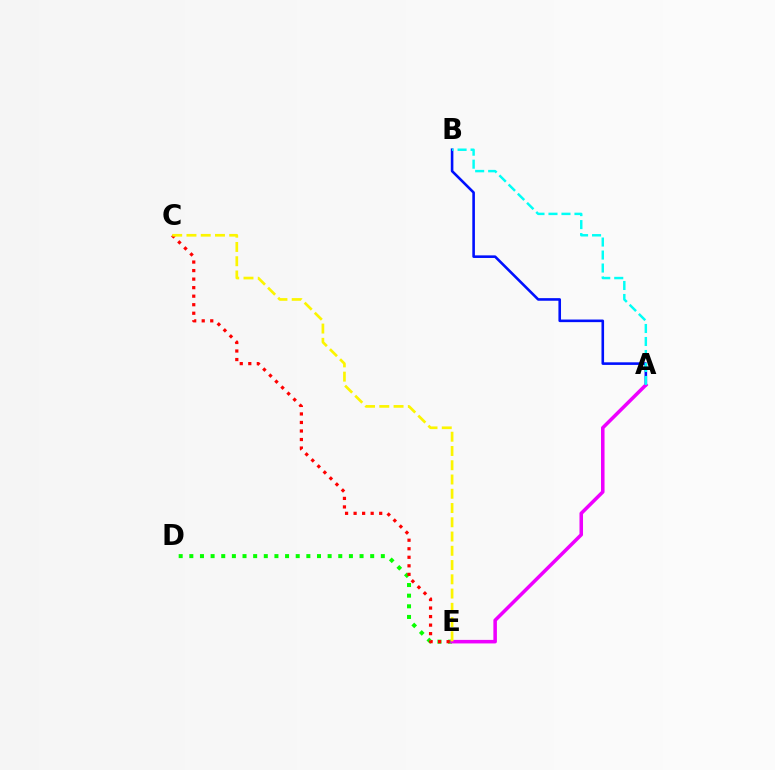{('A', 'B'): [{'color': '#0010ff', 'line_style': 'solid', 'thickness': 1.87}, {'color': '#00fff6', 'line_style': 'dashed', 'thickness': 1.77}], ('D', 'E'): [{'color': '#08ff00', 'line_style': 'dotted', 'thickness': 2.89}], ('A', 'E'): [{'color': '#ee00ff', 'line_style': 'solid', 'thickness': 2.54}], ('C', 'E'): [{'color': '#ff0000', 'line_style': 'dotted', 'thickness': 2.32}, {'color': '#fcf500', 'line_style': 'dashed', 'thickness': 1.94}]}